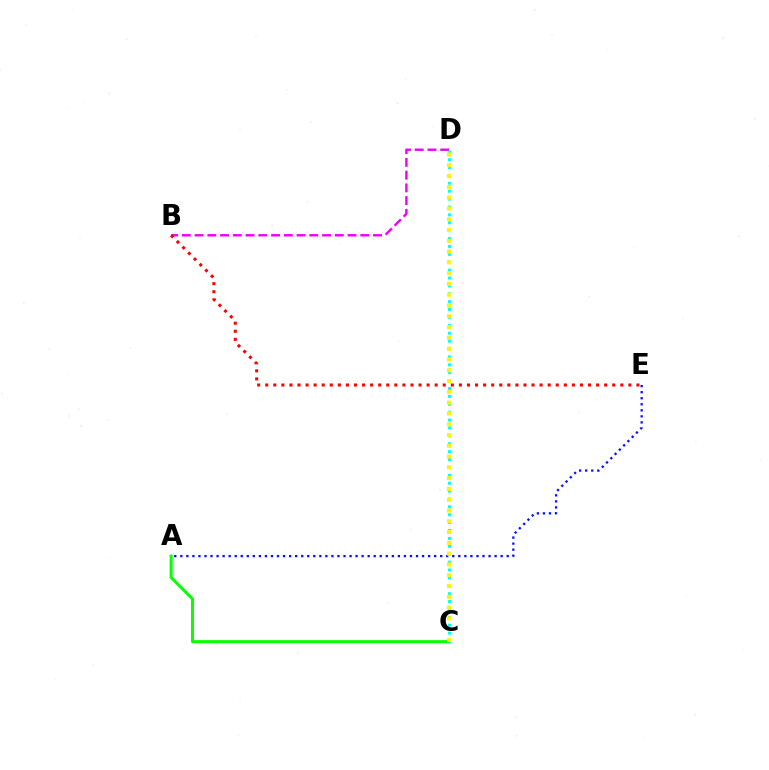{('A', 'E'): [{'color': '#0010ff', 'line_style': 'dotted', 'thickness': 1.64}], ('A', 'C'): [{'color': '#08ff00', 'line_style': 'solid', 'thickness': 2.17}], ('B', 'D'): [{'color': '#ee00ff', 'line_style': 'dashed', 'thickness': 1.73}], ('C', 'D'): [{'color': '#00fff6', 'line_style': 'dotted', 'thickness': 2.14}, {'color': '#fcf500', 'line_style': 'dotted', 'thickness': 2.93}], ('B', 'E'): [{'color': '#ff0000', 'line_style': 'dotted', 'thickness': 2.19}]}